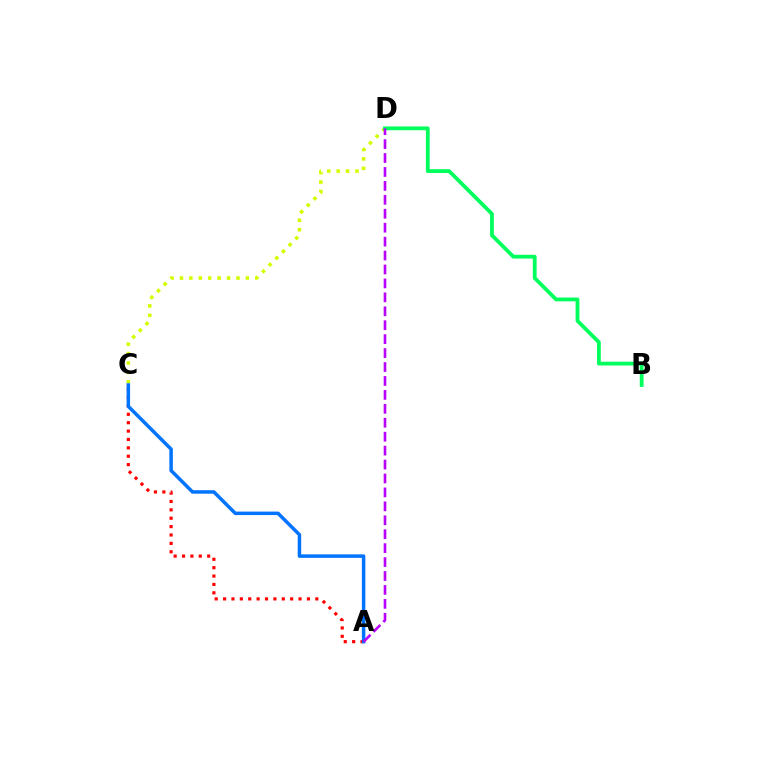{('A', 'C'): [{'color': '#ff0000', 'line_style': 'dotted', 'thickness': 2.28}, {'color': '#0074ff', 'line_style': 'solid', 'thickness': 2.51}], ('C', 'D'): [{'color': '#d1ff00', 'line_style': 'dotted', 'thickness': 2.56}], ('B', 'D'): [{'color': '#00ff5c', 'line_style': 'solid', 'thickness': 2.73}], ('A', 'D'): [{'color': '#b900ff', 'line_style': 'dashed', 'thickness': 1.89}]}